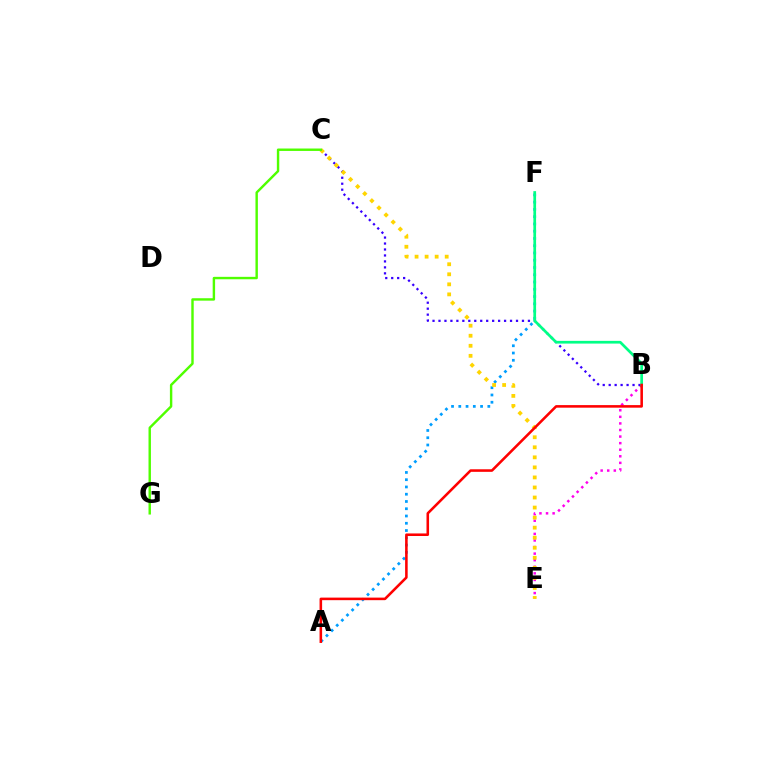{('B', 'E'): [{'color': '#ff00ed', 'line_style': 'dotted', 'thickness': 1.79}], ('B', 'C'): [{'color': '#3700ff', 'line_style': 'dotted', 'thickness': 1.62}], ('A', 'F'): [{'color': '#009eff', 'line_style': 'dotted', 'thickness': 1.97}], ('B', 'F'): [{'color': '#00ff86', 'line_style': 'solid', 'thickness': 1.95}], ('C', 'E'): [{'color': '#ffd500', 'line_style': 'dotted', 'thickness': 2.73}], ('C', 'G'): [{'color': '#4fff00', 'line_style': 'solid', 'thickness': 1.74}], ('A', 'B'): [{'color': '#ff0000', 'line_style': 'solid', 'thickness': 1.85}]}